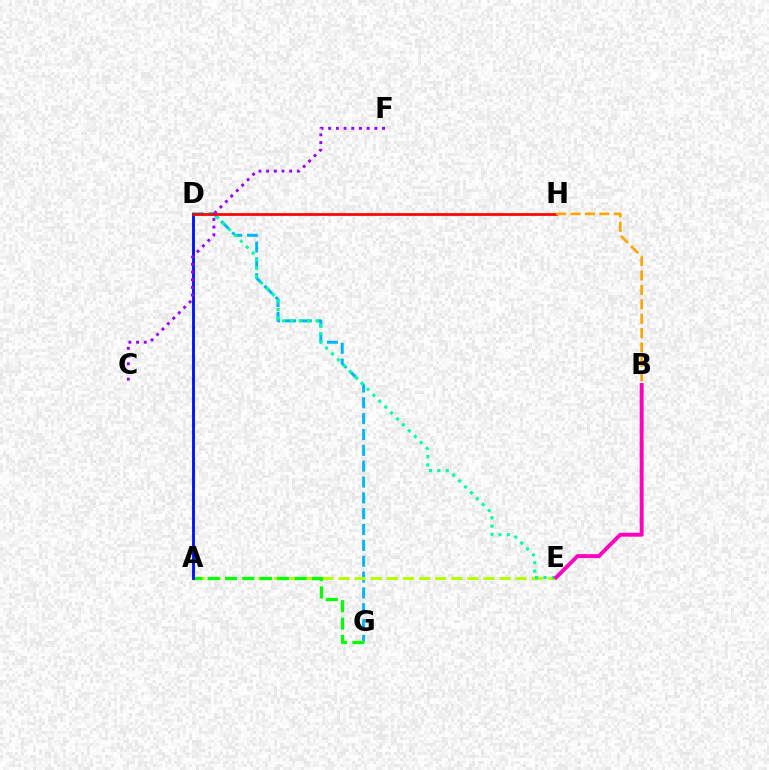{('D', 'G'): [{'color': '#00b5ff', 'line_style': 'dashed', 'thickness': 2.15}], ('A', 'E'): [{'color': '#b3ff00', 'line_style': 'dashed', 'thickness': 2.19}], ('D', 'E'): [{'color': '#00ff9d', 'line_style': 'dotted', 'thickness': 2.27}], ('A', 'G'): [{'color': '#08ff00', 'line_style': 'dashed', 'thickness': 2.36}], ('B', 'E'): [{'color': '#ff00bd', 'line_style': 'solid', 'thickness': 2.82}], ('A', 'D'): [{'color': '#0010ff', 'line_style': 'solid', 'thickness': 2.06}], ('D', 'H'): [{'color': '#ff0000', 'line_style': 'solid', 'thickness': 1.95}], ('C', 'F'): [{'color': '#9b00ff', 'line_style': 'dotted', 'thickness': 2.09}], ('B', 'H'): [{'color': '#ffa500', 'line_style': 'dashed', 'thickness': 1.96}]}